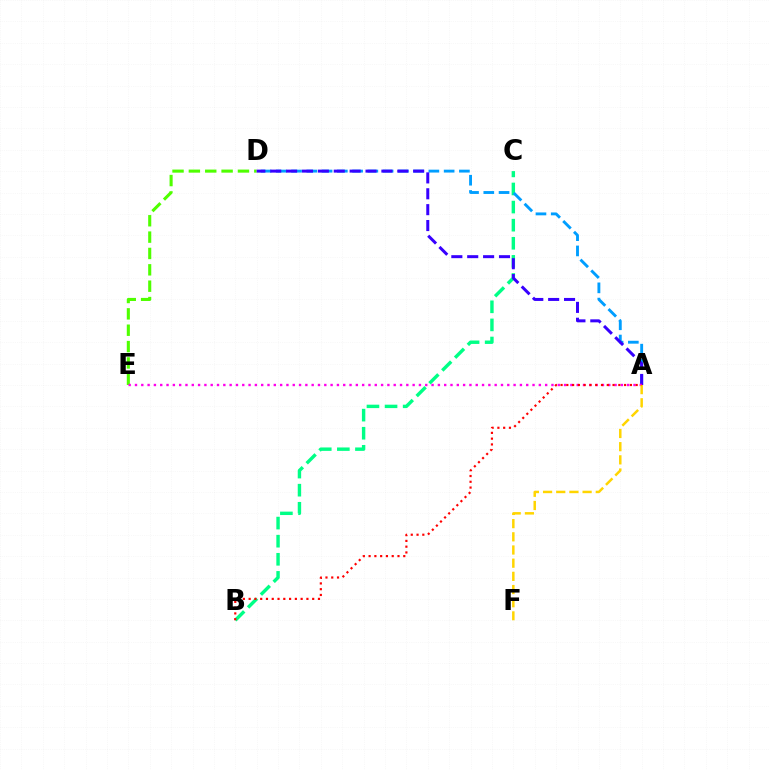{('B', 'C'): [{'color': '#00ff86', 'line_style': 'dashed', 'thickness': 2.46}], ('A', 'D'): [{'color': '#009eff', 'line_style': 'dashed', 'thickness': 2.07}, {'color': '#3700ff', 'line_style': 'dashed', 'thickness': 2.16}], ('D', 'E'): [{'color': '#4fff00', 'line_style': 'dashed', 'thickness': 2.22}], ('A', 'E'): [{'color': '#ff00ed', 'line_style': 'dotted', 'thickness': 1.71}], ('A', 'F'): [{'color': '#ffd500', 'line_style': 'dashed', 'thickness': 1.79}], ('A', 'B'): [{'color': '#ff0000', 'line_style': 'dotted', 'thickness': 1.57}]}